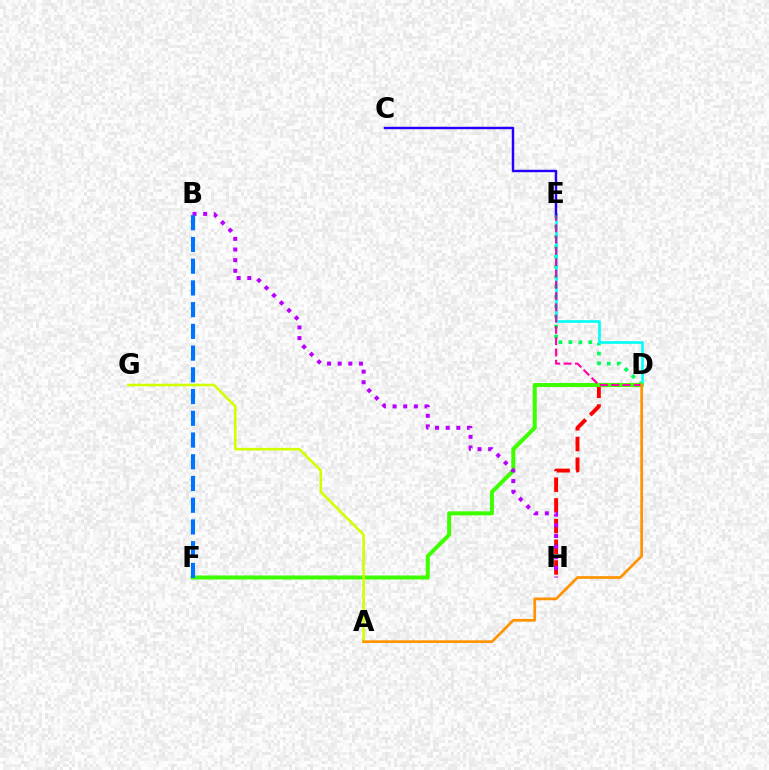{('D', 'E'): [{'color': '#00ff5c', 'line_style': 'dotted', 'thickness': 2.71}, {'color': '#00fff6', 'line_style': 'solid', 'thickness': 1.91}, {'color': '#ff00ac', 'line_style': 'dashed', 'thickness': 1.53}], ('D', 'H'): [{'color': '#ff0000', 'line_style': 'dashed', 'thickness': 2.81}], ('D', 'F'): [{'color': '#3dff00', 'line_style': 'solid', 'thickness': 2.89}], ('B', 'H'): [{'color': '#b900ff', 'line_style': 'dotted', 'thickness': 2.89}], ('A', 'G'): [{'color': '#d1ff00', 'line_style': 'solid', 'thickness': 1.84}], ('A', 'D'): [{'color': '#ff9400', 'line_style': 'solid', 'thickness': 1.96}], ('B', 'F'): [{'color': '#0074ff', 'line_style': 'dashed', 'thickness': 2.95}], ('C', 'E'): [{'color': '#2500ff', 'line_style': 'solid', 'thickness': 1.75}]}